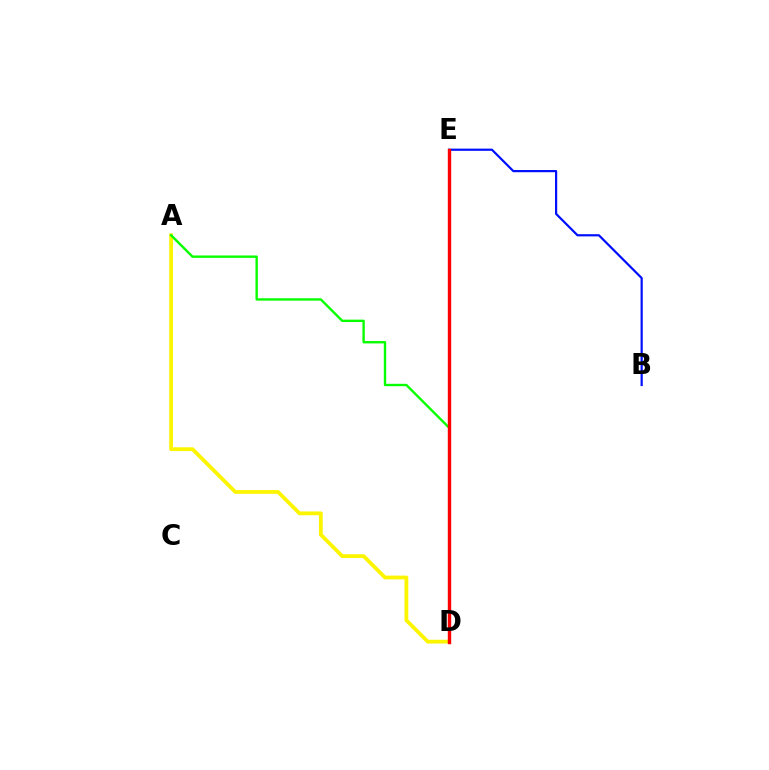{('B', 'E'): [{'color': '#0010ff', 'line_style': 'solid', 'thickness': 1.59}], ('D', 'E'): [{'color': '#ee00ff', 'line_style': 'dashed', 'thickness': 1.85}, {'color': '#00fff6', 'line_style': 'solid', 'thickness': 2.02}, {'color': '#ff0000', 'line_style': 'solid', 'thickness': 2.44}], ('A', 'D'): [{'color': '#fcf500', 'line_style': 'solid', 'thickness': 2.73}, {'color': '#08ff00', 'line_style': 'solid', 'thickness': 1.72}]}